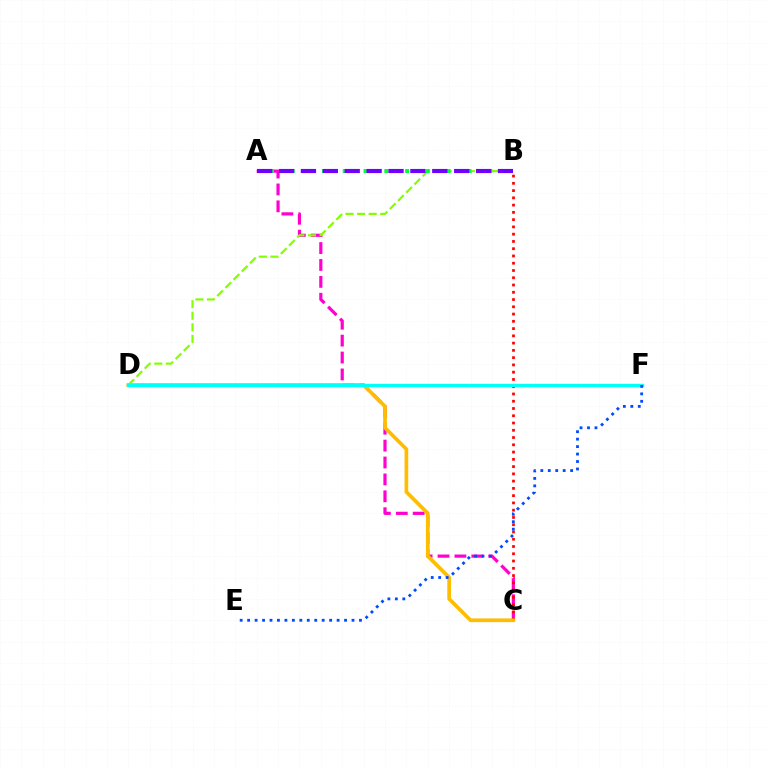{('A', 'C'): [{'color': '#ff00cf', 'line_style': 'dashed', 'thickness': 2.3}], ('B', 'C'): [{'color': '#ff0000', 'line_style': 'dotted', 'thickness': 1.97}], ('B', 'D'): [{'color': '#84ff00', 'line_style': 'dashed', 'thickness': 1.58}], ('A', 'B'): [{'color': '#00ff39', 'line_style': 'dotted', 'thickness': 2.82}, {'color': '#7200ff', 'line_style': 'dashed', 'thickness': 2.97}], ('C', 'D'): [{'color': '#ffbd00', 'line_style': 'solid', 'thickness': 2.67}], ('D', 'F'): [{'color': '#00fff6', 'line_style': 'solid', 'thickness': 2.45}], ('E', 'F'): [{'color': '#004bff', 'line_style': 'dotted', 'thickness': 2.03}]}